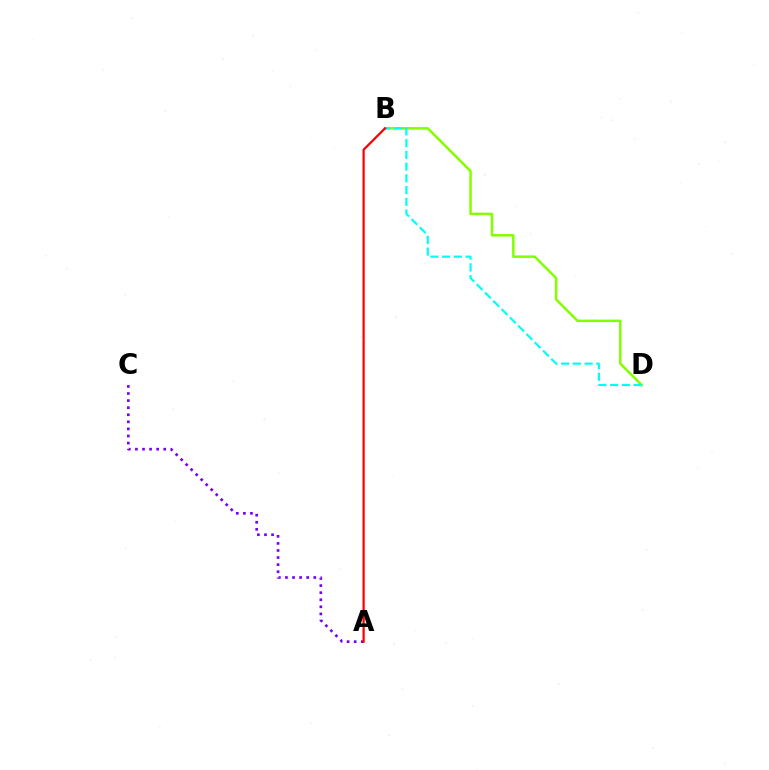{('A', 'C'): [{'color': '#7200ff', 'line_style': 'dotted', 'thickness': 1.92}], ('B', 'D'): [{'color': '#84ff00', 'line_style': 'solid', 'thickness': 1.82}, {'color': '#00fff6', 'line_style': 'dashed', 'thickness': 1.59}], ('A', 'B'): [{'color': '#ff0000', 'line_style': 'solid', 'thickness': 1.62}]}